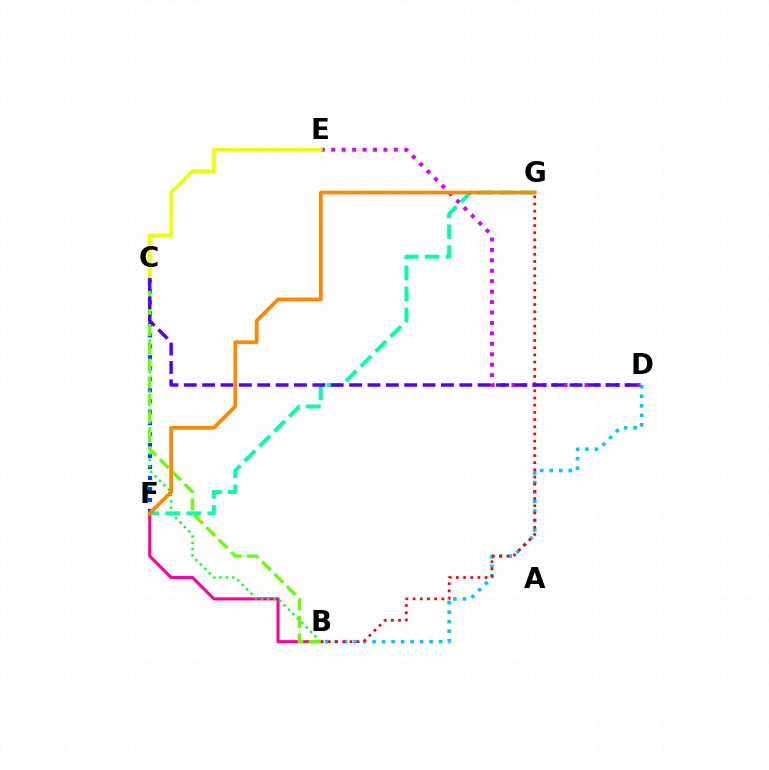{('B', 'F'): [{'color': '#ff00a0', 'line_style': 'solid', 'thickness': 2.21}], ('B', 'D'): [{'color': '#00c7ff', 'line_style': 'dotted', 'thickness': 2.58}], ('C', 'F'): [{'color': '#003fff', 'line_style': 'dotted', 'thickness': 2.98}], ('B', 'C'): [{'color': '#00ff27', 'line_style': 'dotted', 'thickness': 1.71}, {'color': '#66ff00', 'line_style': 'dashed', 'thickness': 2.37}], ('F', 'G'): [{'color': '#00ffaf', 'line_style': 'dashed', 'thickness': 2.85}, {'color': '#ff8800', 'line_style': 'solid', 'thickness': 2.71}], ('D', 'E'): [{'color': '#d600ff', 'line_style': 'dotted', 'thickness': 2.84}], ('B', 'G'): [{'color': '#ff0000', 'line_style': 'dotted', 'thickness': 1.95}], ('C', 'E'): [{'color': '#eeff00', 'line_style': 'solid', 'thickness': 2.63}], ('C', 'D'): [{'color': '#4f00ff', 'line_style': 'dashed', 'thickness': 2.5}]}